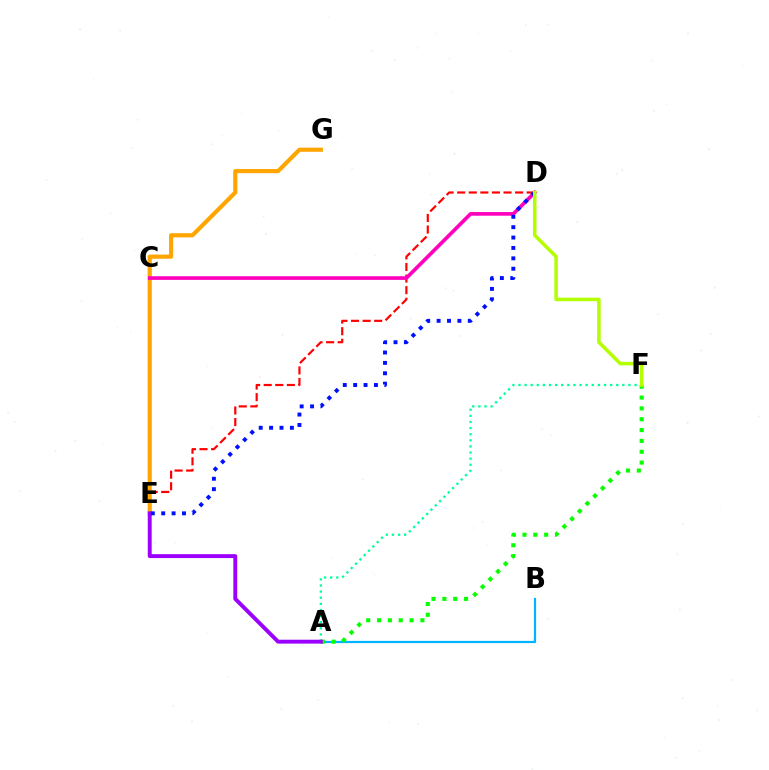{('A', 'B'): [{'color': '#00b5ff', 'line_style': 'solid', 'thickness': 1.61}], ('A', 'F'): [{'color': '#00ff9d', 'line_style': 'dotted', 'thickness': 1.66}, {'color': '#08ff00', 'line_style': 'dotted', 'thickness': 2.94}], ('D', 'E'): [{'color': '#ff0000', 'line_style': 'dashed', 'thickness': 1.57}, {'color': '#0010ff', 'line_style': 'dotted', 'thickness': 2.82}], ('E', 'G'): [{'color': '#ffa500', 'line_style': 'solid', 'thickness': 2.99}], ('A', 'E'): [{'color': '#9b00ff', 'line_style': 'solid', 'thickness': 2.81}], ('C', 'D'): [{'color': '#ff00bd', 'line_style': 'solid', 'thickness': 2.64}], ('D', 'F'): [{'color': '#b3ff00', 'line_style': 'solid', 'thickness': 2.55}]}